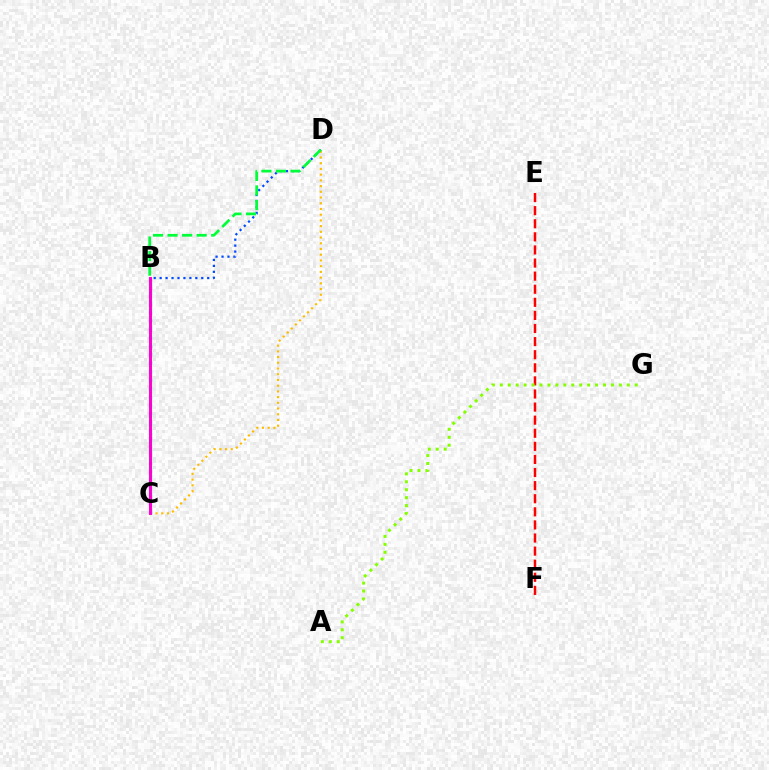{('E', 'F'): [{'color': '#ff0000', 'line_style': 'dashed', 'thickness': 1.78}], ('A', 'G'): [{'color': '#84ff00', 'line_style': 'dotted', 'thickness': 2.16}], ('B', 'D'): [{'color': '#004bff', 'line_style': 'dotted', 'thickness': 1.62}, {'color': '#00ff39', 'line_style': 'dashed', 'thickness': 1.98}], ('B', 'C'): [{'color': '#7200ff', 'line_style': 'dotted', 'thickness': 2.27}, {'color': '#00fff6', 'line_style': 'dotted', 'thickness': 2.37}, {'color': '#ff00cf', 'line_style': 'solid', 'thickness': 2.13}], ('C', 'D'): [{'color': '#ffbd00', 'line_style': 'dotted', 'thickness': 1.55}]}